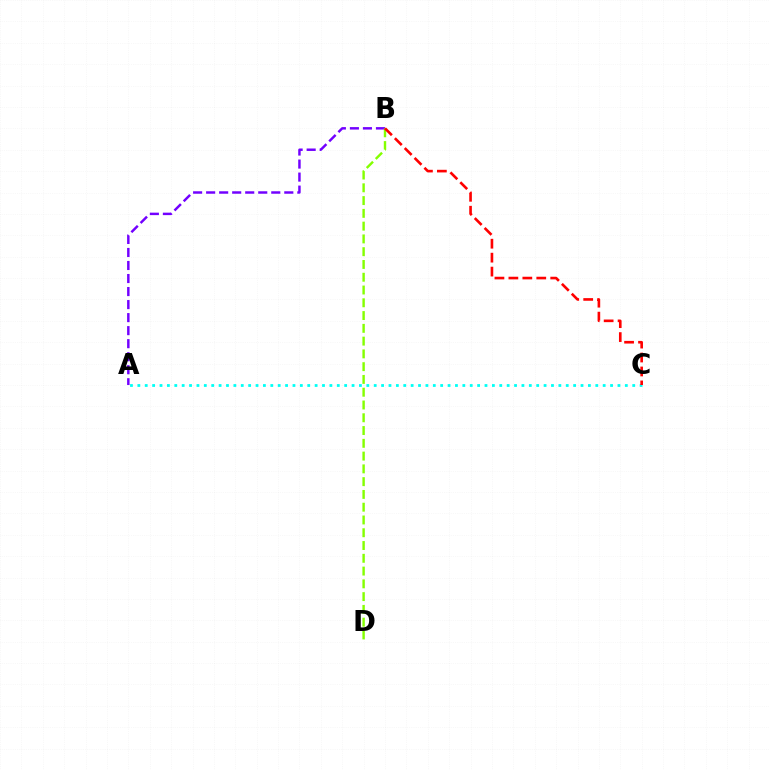{('A', 'C'): [{'color': '#00fff6', 'line_style': 'dotted', 'thickness': 2.01}], ('A', 'B'): [{'color': '#7200ff', 'line_style': 'dashed', 'thickness': 1.77}], ('B', 'D'): [{'color': '#84ff00', 'line_style': 'dashed', 'thickness': 1.74}], ('B', 'C'): [{'color': '#ff0000', 'line_style': 'dashed', 'thickness': 1.89}]}